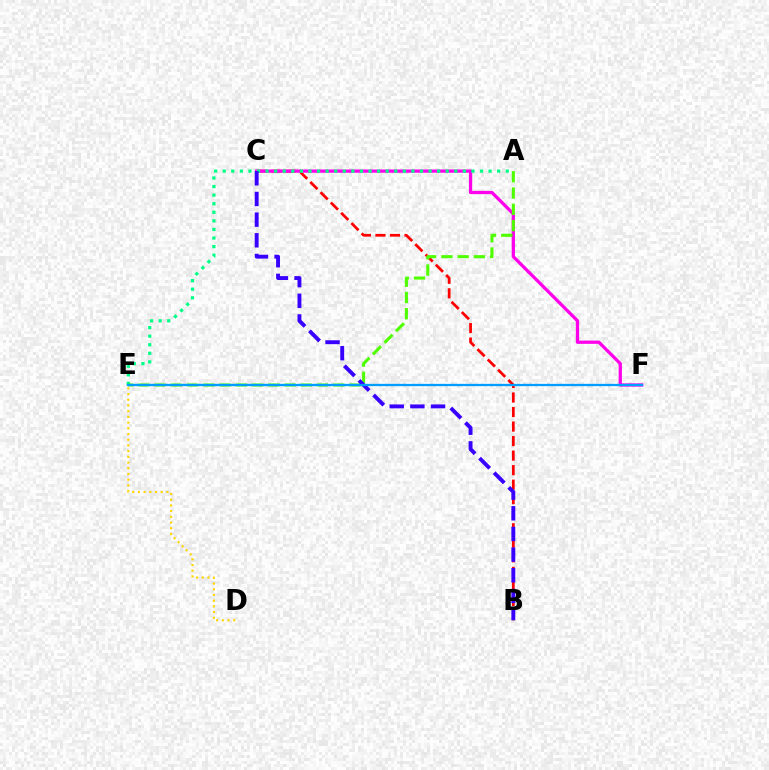{('B', 'C'): [{'color': '#ff0000', 'line_style': 'dashed', 'thickness': 1.97}, {'color': '#3700ff', 'line_style': 'dashed', 'thickness': 2.81}], ('C', 'F'): [{'color': '#ff00ed', 'line_style': 'solid', 'thickness': 2.35}], ('A', 'E'): [{'color': '#00ff86', 'line_style': 'dotted', 'thickness': 2.33}, {'color': '#4fff00', 'line_style': 'dashed', 'thickness': 2.21}], ('D', 'E'): [{'color': '#ffd500', 'line_style': 'dotted', 'thickness': 1.55}], ('E', 'F'): [{'color': '#009eff', 'line_style': 'solid', 'thickness': 1.66}]}